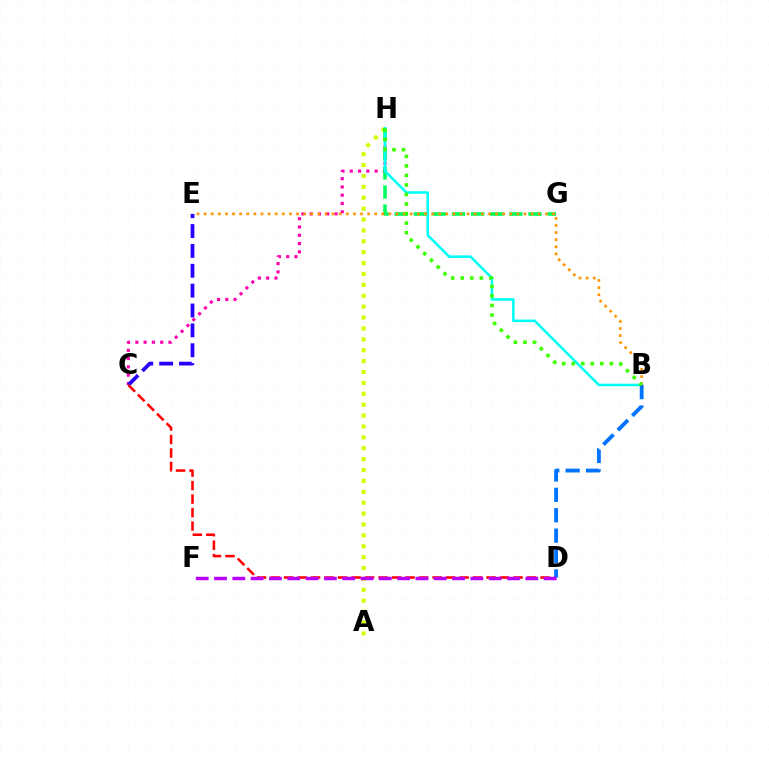{('A', 'H'): [{'color': '#d1ff00', 'line_style': 'dotted', 'thickness': 2.96}], ('C', 'H'): [{'color': '#ff00ac', 'line_style': 'dotted', 'thickness': 2.25}], ('G', 'H'): [{'color': '#00ff5c', 'line_style': 'dashed', 'thickness': 2.6}], ('C', 'E'): [{'color': '#2500ff', 'line_style': 'dashed', 'thickness': 2.7}], ('B', 'H'): [{'color': '#00fff6', 'line_style': 'solid', 'thickness': 1.84}, {'color': '#3dff00', 'line_style': 'dotted', 'thickness': 2.59}], ('C', 'D'): [{'color': '#ff0000', 'line_style': 'dashed', 'thickness': 1.83}], ('B', 'E'): [{'color': '#ff9400', 'line_style': 'dotted', 'thickness': 1.93}], ('B', 'D'): [{'color': '#0074ff', 'line_style': 'dashed', 'thickness': 2.77}], ('D', 'F'): [{'color': '#b900ff', 'line_style': 'dashed', 'thickness': 2.49}]}